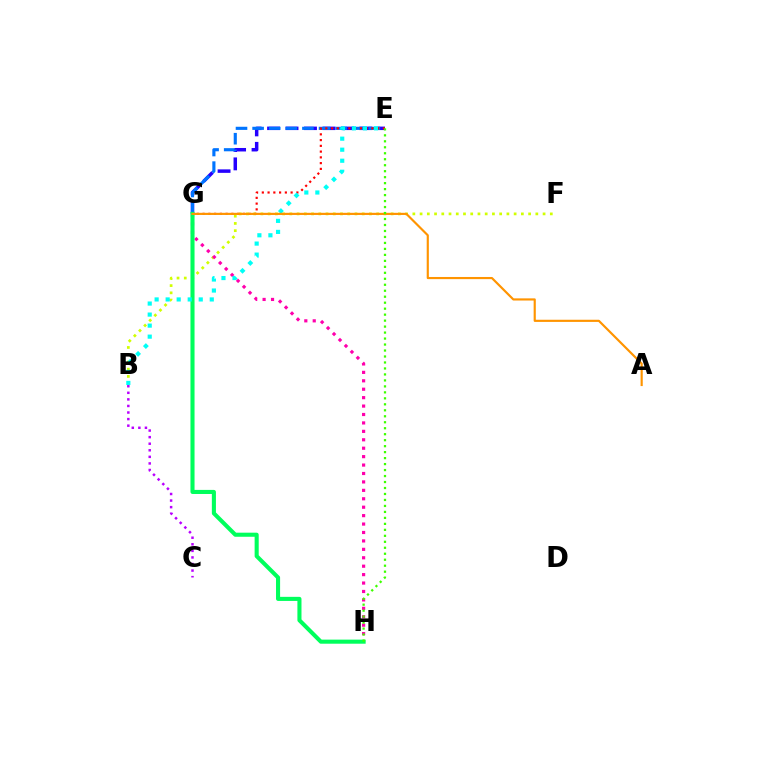{('B', 'F'): [{'color': '#d1ff00', 'line_style': 'dotted', 'thickness': 1.97}], ('B', 'C'): [{'color': '#b900ff', 'line_style': 'dotted', 'thickness': 1.79}], ('E', 'G'): [{'color': '#2500ff', 'line_style': 'dashed', 'thickness': 2.51}, {'color': '#0074ff', 'line_style': 'dashed', 'thickness': 2.26}, {'color': '#ff0000', 'line_style': 'dotted', 'thickness': 1.56}], ('G', 'H'): [{'color': '#ff00ac', 'line_style': 'dotted', 'thickness': 2.29}, {'color': '#00ff5c', 'line_style': 'solid', 'thickness': 2.94}], ('B', 'E'): [{'color': '#00fff6', 'line_style': 'dotted', 'thickness': 3.0}], ('A', 'G'): [{'color': '#ff9400', 'line_style': 'solid', 'thickness': 1.55}], ('E', 'H'): [{'color': '#3dff00', 'line_style': 'dotted', 'thickness': 1.62}]}